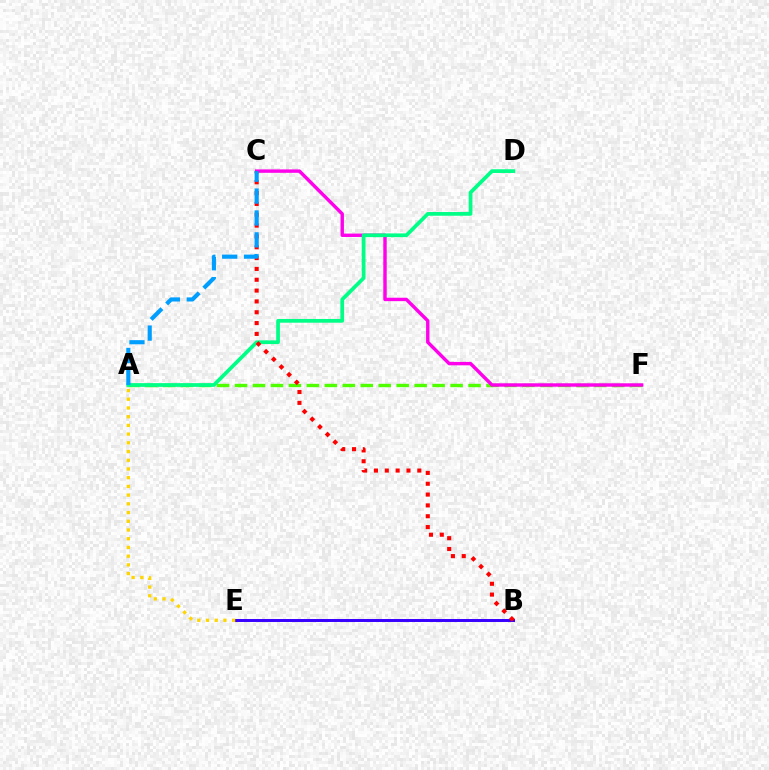{('A', 'F'): [{'color': '#4fff00', 'line_style': 'dashed', 'thickness': 2.44}], ('C', 'F'): [{'color': '#ff00ed', 'line_style': 'solid', 'thickness': 2.46}], ('B', 'E'): [{'color': '#3700ff', 'line_style': 'solid', 'thickness': 2.13}], ('A', 'E'): [{'color': '#ffd500', 'line_style': 'dotted', 'thickness': 2.37}], ('A', 'D'): [{'color': '#00ff86', 'line_style': 'solid', 'thickness': 2.69}], ('B', 'C'): [{'color': '#ff0000', 'line_style': 'dotted', 'thickness': 2.94}], ('A', 'C'): [{'color': '#009eff', 'line_style': 'dashed', 'thickness': 2.97}]}